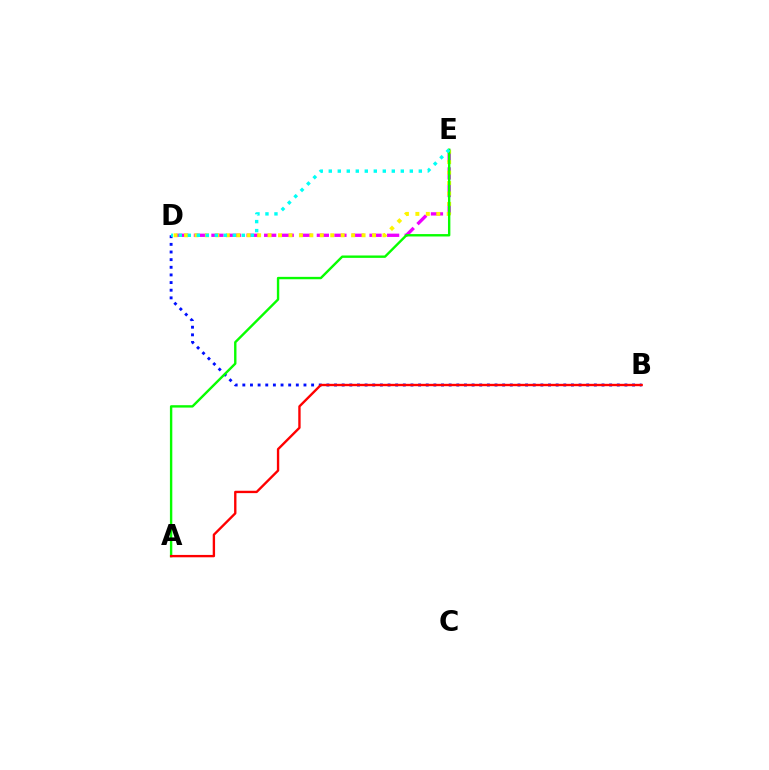{('B', 'D'): [{'color': '#0010ff', 'line_style': 'dotted', 'thickness': 2.08}], ('D', 'E'): [{'color': '#ee00ff', 'line_style': 'dashed', 'thickness': 2.39}, {'color': '#fcf500', 'line_style': 'dotted', 'thickness': 2.84}, {'color': '#00fff6', 'line_style': 'dotted', 'thickness': 2.45}], ('A', 'E'): [{'color': '#08ff00', 'line_style': 'solid', 'thickness': 1.72}], ('A', 'B'): [{'color': '#ff0000', 'line_style': 'solid', 'thickness': 1.7}]}